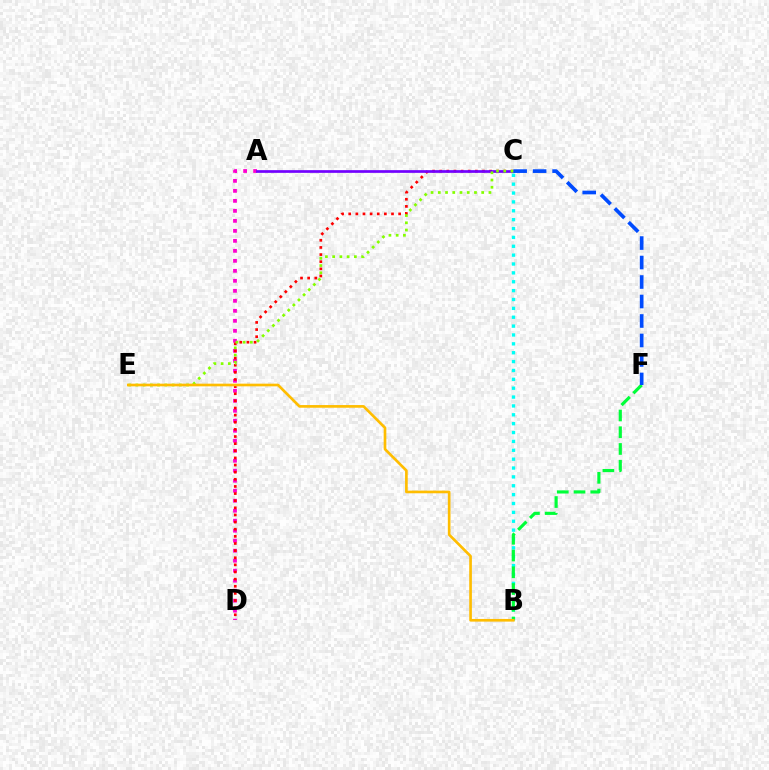{('B', 'C'): [{'color': '#00fff6', 'line_style': 'dotted', 'thickness': 2.41}], ('B', 'F'): [{'color': '#00ff39', 'line_style': 'dashed', 'thickness': 2.28}], ('A', 'D'): [{'color': '#ff00cf', 'line_style': 'dotted', 'thickness': 2.72}], ('C', 'D'): [{'color': '#ff0000', 'line_style': 'dotted', 'thickness': 1.94}], ('A', 'C'): [{'color': '#7200ff', 'line_style': 'solid', 'thickness': 1.94}], ('C', 'F'): [{'color': '#004bff', 'line_style': 'dashed', 'thickness': 2.65}], ('C', 'E'): [{'color': '#84ff00', 'line_style': 'dotted', 'thickness': 1.97}], ('B', 'E'): [{'color': '#ffbd00', 'line_style': 'solid', 'thickness': 1.92}]}